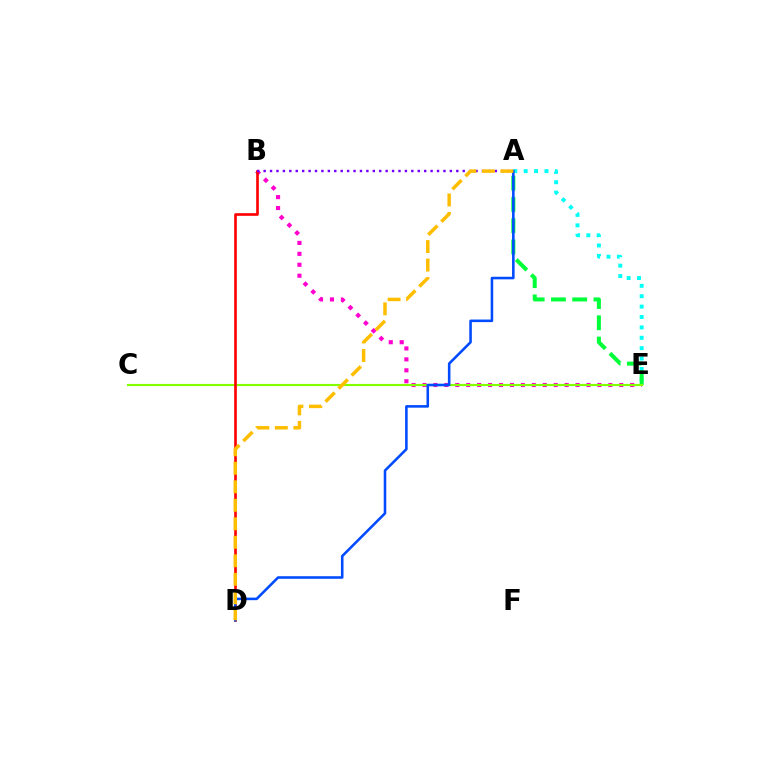{('B', 'E'): [{'color': '#ff00cf', 'line_style': 'dotted', 'thickness': 2.97}], ('A', 'E'): [{'color': '#00fff6', 'line_style': 'dotted', 'thickness': 2.82}, {'color': '#00ff39', 'line_style': 'dashed', 'thickness': 2.89}], ('C', 'E'): [{'color': '#84ff00', 'line_style': 'solid', 'thickness': 1.53}], ('B', 'D'): [{'color': '#ff0000', 'line_style': 'solid', 'thickness': 1.91}], ('A', 'B'): [{'color': '#7200ff', 'line_style': 'dotted', 'thickness': 1.74}], ('A', 'D'): [{'color': '#004bff', 'line_style': 'solid', 'thickness': 1.85}, {'color': '#ffbd00', 'line_style': 'dashed', 'thickness': 2.51}]}